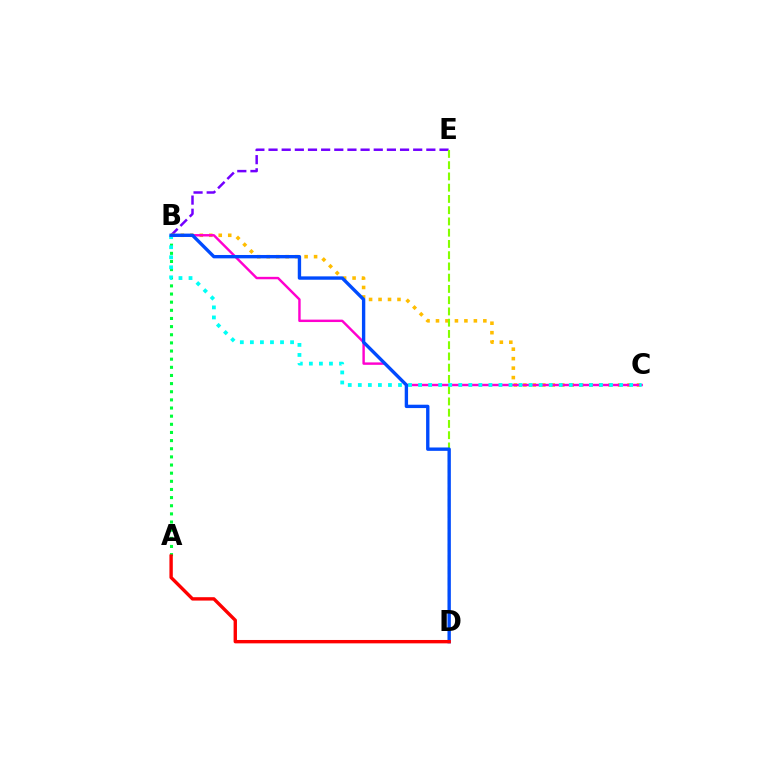{('B', 'E'): [{'color': '#7200ff', 'line_style': 'dashed', 'thickness': 1.79}], ('A', 'B'): [{'color': '#00ff39', 'line_style': 'dotted', 'thickness': 2.21}], ('B', 'C'): [{'color': '#ffbd00', 'line_style': 'dotted', 'thickness': 2.57}, {'color': '#ff00cf', 'line_style': 'solid', 'thickness': 1.75}, {'color': '#00fff6', 'line_style': 'dotted', 'thickness': 2.73}], ('D', 'E'): [{'color': '#84ff00', 'line_style': 'dashed', 'thickness': 1.53}], ('B', 'D'): [{'color': '#004bff', 'line_style': 'solid', 'thickness': 2.42}], ('A', 'D'): [{'color': '#ff0000', 'line_style': 'solid', 'thickness': 2.43}]}